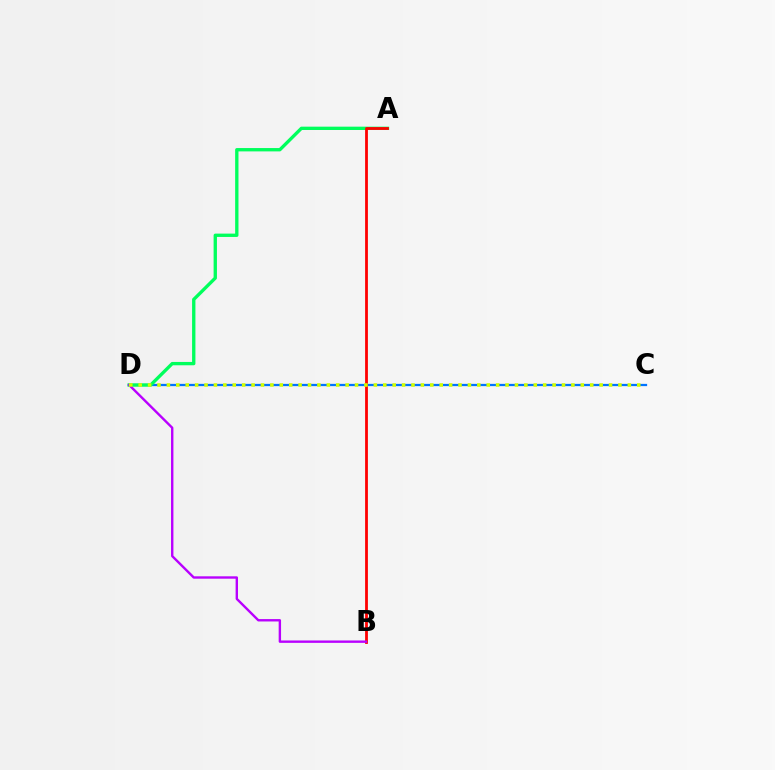{('C', 'D'): [{'color': '#0074ff', 'line_style': 'solid', 'thickness': 1.62}, {'color': '#d1ff00', 'line_style': 'dotted', 'thickness': 2.56}], ('A', 'D'): [{'color': '#00ff5c', 'line_style': 'solid', 'thickness': 2.4}], ('A', 'B'): [{'color': '#ff0000', 'line_style': 'solid', 'thickness': 2.01}], ('B', 'D'): [{'color': '#b900ff', 'line_style': 'solid', 'thickness': 1.72}]}